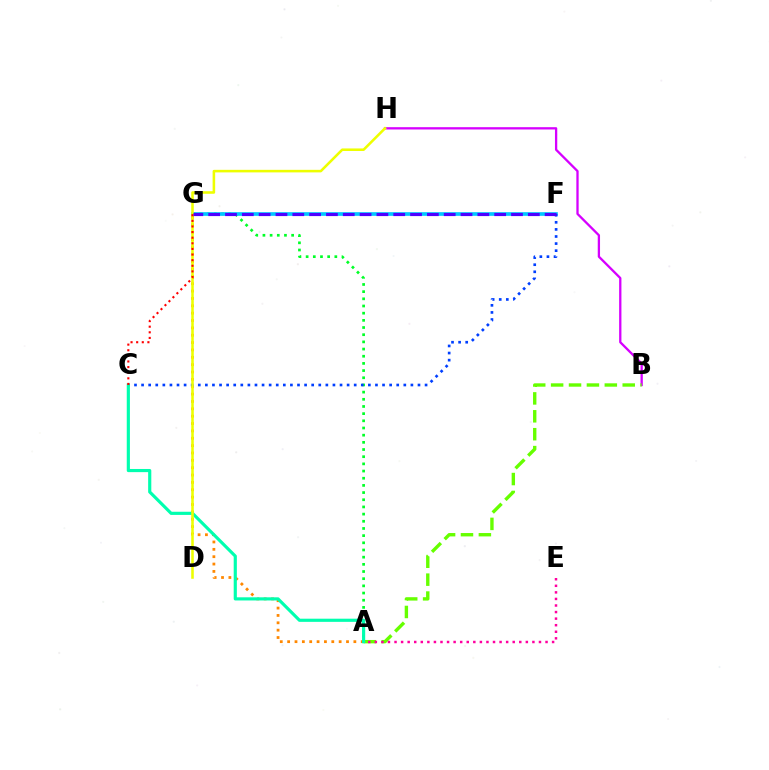{('A', 'G'): [{'color': '#00ff27', 'line_style': 'dotted', 'thickness': 1.95}, {'color': '#ff8800', 'line_style': 'dotted', 'thickness': 2.0}], ('B', 'H'): [{'color': '#d600ff', 'line_style': 'solid', 'thickness': 1.65}], ('A', 'B'): [{'color': '#66ff00', 'line_style': 'dashed', 'thickness': 2.43}], ('F', 'G'): [{'color': '#00c7ff', 'line_style': 'solid', 'thickness': 2.63}, {'color': '#4f00ff', 'line_style': 'dashed', 'thickness': 2.29}], ('C', 'F'): [{'color': '#003fff', 'line_style': 'dotted', 'thickness': 1.93}], ('A', 'C'): [{'color': '#00ffaf', 'line_style': 'solid', 'thickness': 2.27}], ('A', 'E'): [{'color': '#ff00a0', 'line_style': 'dotted', 'thickness': 1.78}], ('D', 'H'): [{'color': '#eeff00', 'line_style': 'solid', 'thickness': 1.85}], ('C', 'G'): [{'color': '#ff0000', 'line_style': 'dotted', 'thickness': 1.53}]}